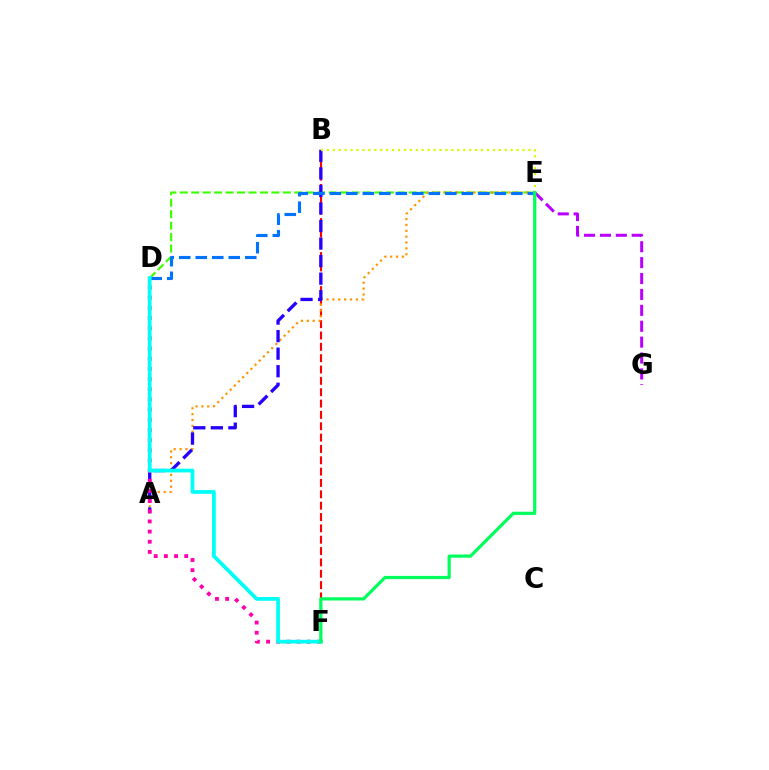{('D', 'E'): [{'color': '#3dff00', 'line_style': 'dashed', 'thickness': 1.56}, {'color': '#0074ff', 'line_style': 'dashed', 'thickness': 2.24}], ('B', 'F'): [{'color': '#ff0000', 'line_style': 'dashed', 'thickness': 1.54}], ('A', 'E'): [{'color': '#ff9400', 'line_style': 'dotted', 'thickness': 1.59}], ('A', 'B'): [{'color': '#2500ff', 'line_style': 'dashed', 'thickness': 2.38}], ('D', 'F'): [{'color': '#ff00ac', 'line_style': 'dotted', 'thickness': 2.76}, {'color': '#00fff6', 'line_style': 'solid', 'thickness': 2.71}], ('B', 'E'): [{'color': '#d1ff00', 'line_style': 'dotted', 'thickness': 1.61}], ('E', 'G'): [{'color': '#b900ff', 'line_style': 'dashed', 'thickness': 2.16}], ('E', 'F'): [{'color': '#00ff5c', 'line_style': 'solid', 'thickness': 2.31}]}